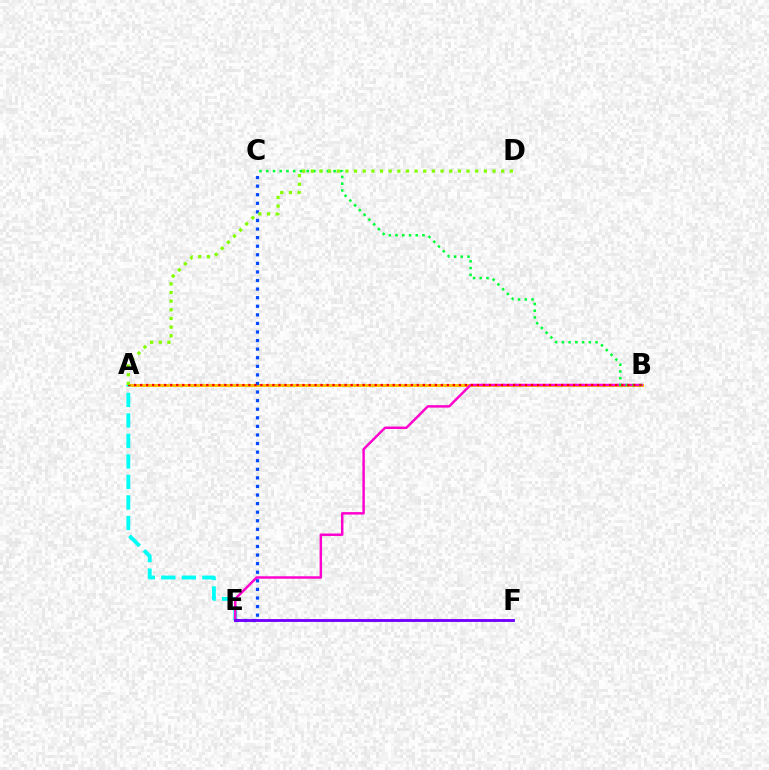{('A', 'B'): [{'color': '#ffbd00', 'line_style': 'solid', 'thickness': 2.13}, {'color': '#ff0000', 'line_style': 'dotted', 'thickness': 1.63}], ('A', 'E'): [{'color': '#00fff6', 'line_style': 'dashed', 'thickness': 2.79}], ('B', 'E'): [{'color': '#ff00cf', 'line_style': 'solid', 'thickness': 1.77}], ('B', 'C'): [{'color': '#00ff39', 'line_style': 'dotted', 'thickness': 1.83}], ('C', 'E'): [{'color': '#004bff', 'line_style': 'dotted', 'thickness': 2.33}], ('E', 'F'): [{'color': '#7200ff', 'line_style': 'solid', 'thickness': 2.05}], ('A', 'D'): [{'color': '#84ff00', 'line_style': 'dotted', 'thickness': 2.35}]}